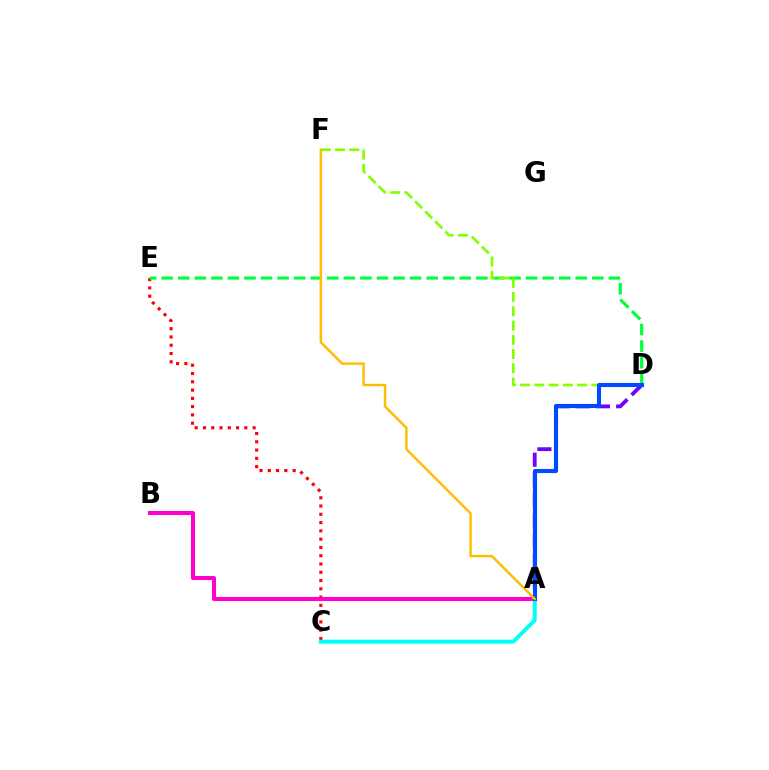{('C', 'E'): [{'color': '#ff0000', 'line_style': 'dotted', 'thickness': 2.25}], ('A', 'B'): [{'color': '#ff00cf', 'line_style': 'solid', 'thickness': 2.92}], ('D', 'E'): [{'color': '#00ff39', 'line_style': 'dashed', 'thickness': 2.25}], ('A', 'D'): [{'color': '#7200ff', 'line_style': 'dashed', 'thickness': 2.75}, {'color': '#004bff', 'line_style': 'solid', 'thickness': 2.96}], ('A', 'C'): [{'color': '#00fff6', 'line_style': 'solid', 'thickness': 2.83}], ('D', 'F'): [{'color': '#84ff00', 'line_style': 'dashed', 'thickness': 1.93}], ('A', 'F'): [{'color': '#ffbd00', 'line_style': 'solid', 'thickness': 1.76}]}